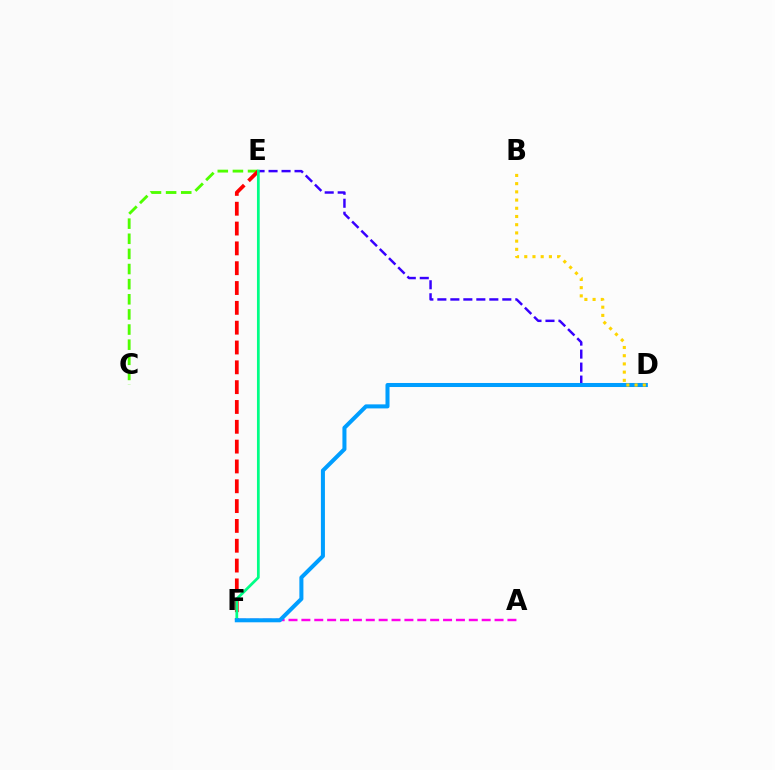{('C', 'E'): [{'color': '#4fff00', 'line_style': 'dashed', 'thickness': 2.06}], ('D', 'E'): [{'color': '#3700ff', 'line_style': 'dashed', 'thickness': 1.77}], ('A', 'F'): [{'color': '#ff00ed', 'line_style': 'dashed', 'thickness': 1.75}], ('E', 'F'): [{'color': '#ff0000', 'line_style': 'dashed', 'thickness': 2.69}, {'color': '#00ff86', 'line_style': 'solid', 'thickness': 1.98}], ('D', 'F'): [{'color': '#009eff', 'line_style': 'solid', 'thickness': 2.91}], ('B', 'D'): [{'color': '#ffd500', 'line_style': 'dotted', 'thickness': 2.23}]}